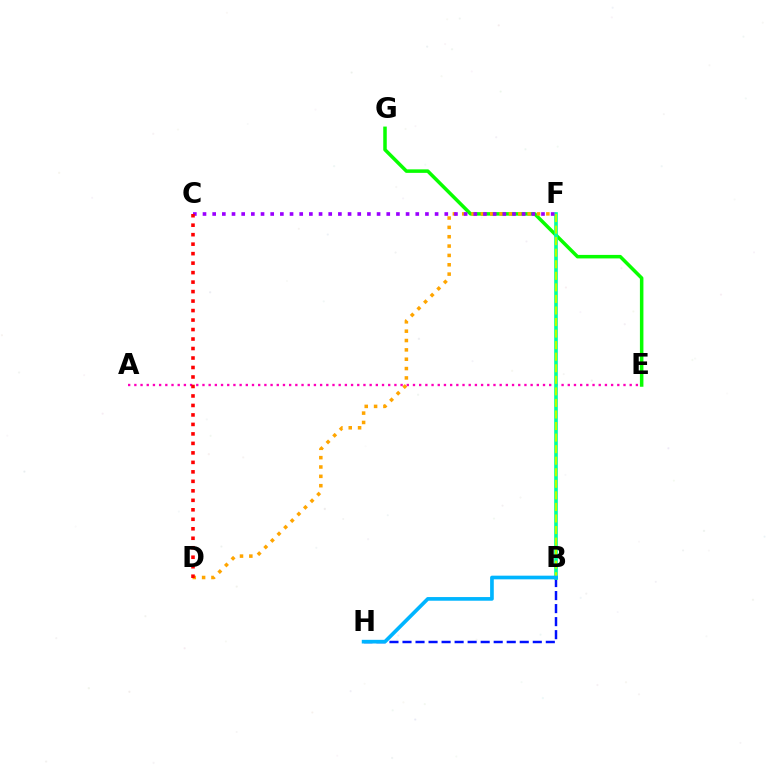{('E', 'G'): [{'color': '#08ff00', 'line_style': 'solid', 'thickness': 2.53}], ('D', 'F'): [{'color': '#ffa500', 'line_style': 'dotted', 'thickness': 2.54}], ('A', 'E'): [{'color': '#ff00bd', 'line_style': 'dotted', 'thickness': 1.68}], ('B', 'H'): [{'color': '#0010ff', 'line_style': 'dashed', 'thickness': 1.77}, {'color': '#00b5ff', 'line_style': 'solid', 'thickness': 2.64}], ('B', 'F'): [{'color': '#00ff9d', 'line_style': 'solid', 'thickness': 2.63}, {'color': '#b3ff00', 'line_style': 'dashed', 'thickness': 1.57}], ('C', 'F'): [{'color': '#9b00ff', 'line_style': 'dotted', 'thickness': 2.63}], ('C', 'D'): [{'color': '#ff0000', 'line_style': 'dotted', 'thickness': 2.58}]}